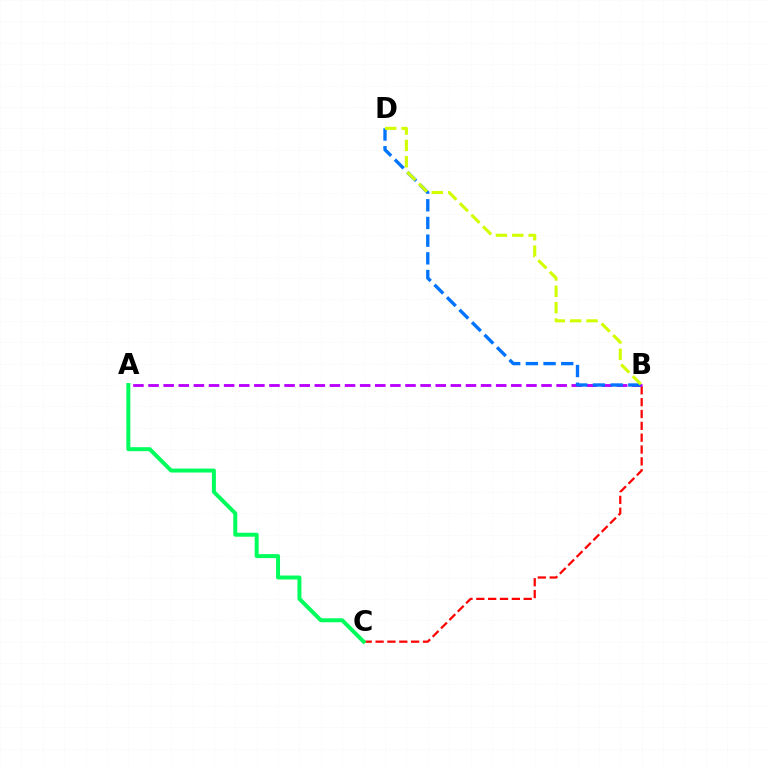{('B', 'C'): [{'color': '#ff0000', 'line_style': 'dashed', 'thickness': 1.61}], ('A', 'B'): [{'color': '#b900ff', 'line_style': 'dashed', 'thickness': 2.05}], ('B', 'D'): [{'color': '#0074ff', 'line_style': 'dashed', 'thickness': 2.4}, {'color': '#d1ff00', 'line_style': 'dashed', 'thickness': 2.22}], ('A', 'C'): [{'color': '#00ff5c', 'line_style': 'solid', 'thickness': 2.86}]}